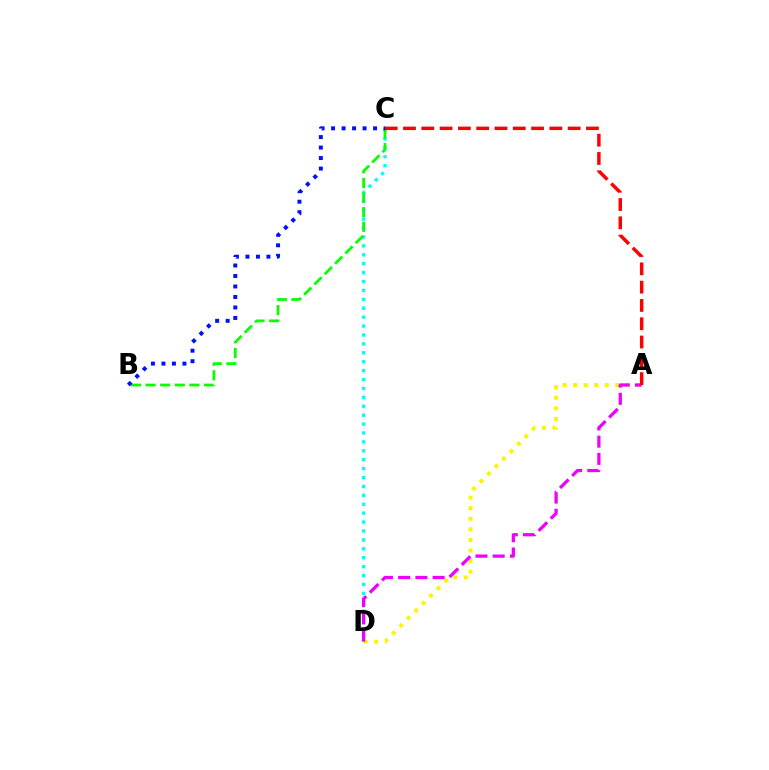{('C', 'D'): [{'color': '#00fff6', 'line_style': 'dotted', 'thickness': 2.42}], ('A', 'D'): [{'color': '#fcf500', 'line_style': 'dotted', 'thickness': 2.87}, {'color': '#ee00ff', 'line_style': 'dashed', 'thickness': 2.34}], ('B', 'C'): [{'color': '#08ff00', 'line_style': 'dashed', 'thickness': 1.98}, {'color': '#0010ff', 'line_style': 'dotted', 'thickness': 2.85}], ('A', 'C'): [{'color': '#ff0000', 'line_style': 'dashed', 'thickness': 2.49}]}